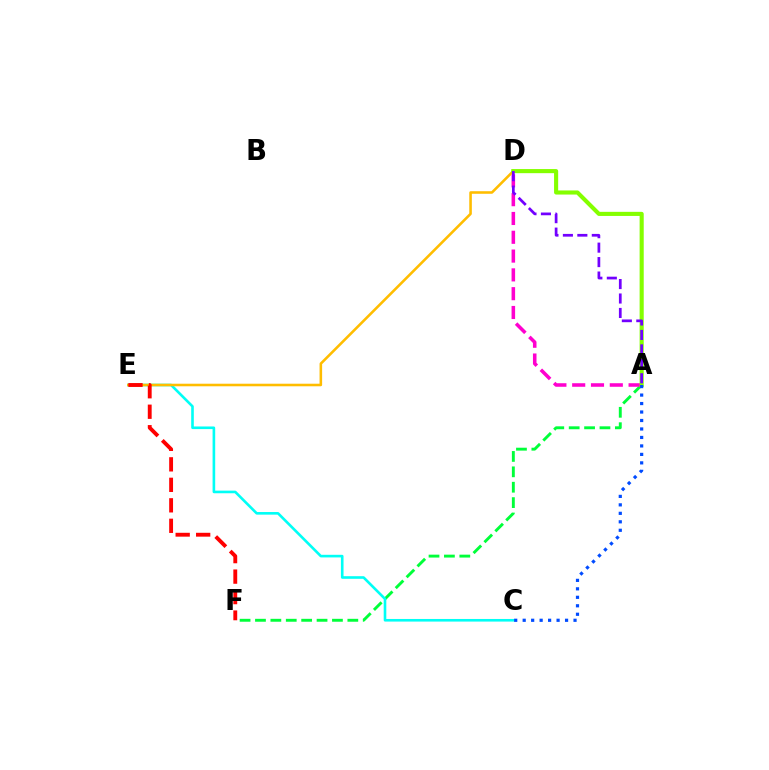{('A', 'F'): [{'color': '#00ff39', 'line_style': 'dashed', 'thickness': 2.09}], ('C', 'E'): [{'color': '#00fff6', 'line_style': 'solid', 'thickness': 1.89}], ('A', 'D'): [{'color': '#ff00cf', 'line_style': 'dashed', 'thickness': 2.55}, {'color': '#84ff00', 'line_style': 'solid', 'thickness': 2.96}, {'color': '#7200ff', 'line_style': 'dashed', 'thickness': 1.96}], ('D', 'E'): [{'color': '#ffbd00', 'line_style': 'solid', 'thickness': 1.85}], ('A', 'C'): [{'color': '#004bff', 'line_style': 'dotted', 'thickness': 2.3}], ('E', 'F'): [{'color': '#ff0000', 'line_style': 'dashed', 'thickness': 2.78}]}